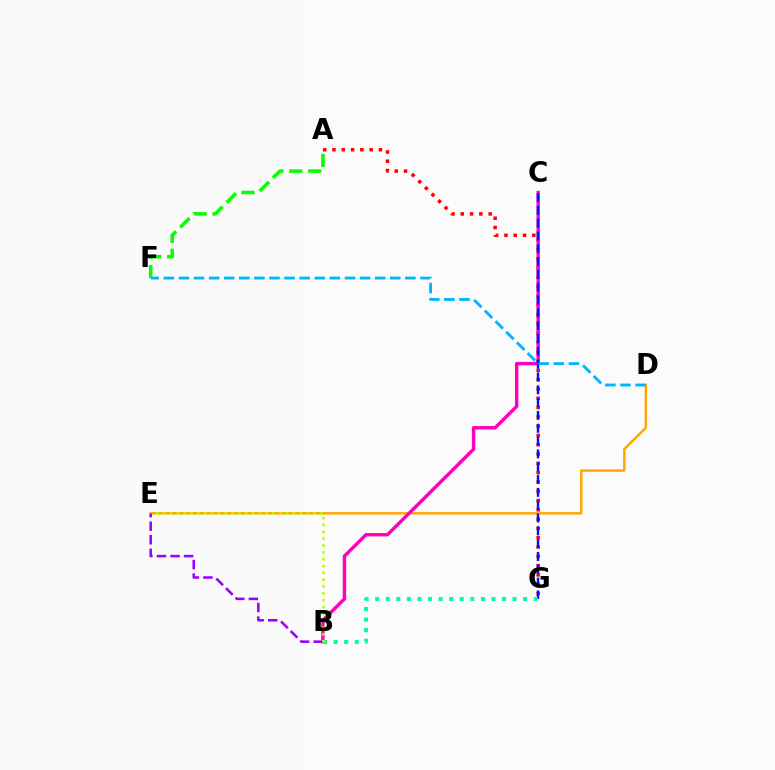{('D', 'E'): [{'color': '#ffa500', 'line_style': 'solid', 'thickness': 1.76}], ('A', 'G'): [{'color': '#ff0000', 'line_style': 'dotted', 'thickness': 2.53}], ('B', 'C'): [{'color': '#ff00bd', 'line_style': 'solid', 'thickness': 2.45}], ('C', 'G'): [{'color': '#0010ff', 'line_style': 'dashed', 'thickness': 1.74}], ('A', 'F'): [{'color': '#08ff00', 'line_style': 'dashed', 'thickness': 2.57}], ('D', 'F'): [{'color': '#00b5ff', 'line_style': 'dashed', 'thickness': 2.05}], ('B', 'E'): [{'color': '#9b00ff', 'line_style': 'dashed', 'thickness': 1.84}, {'color': '#b3ff00', 'line_style': 'dotted', 'thickness': 1.86}], ('B', 'G'): [{'color': '#00ff9d', 'line_style': 'dotted', 'thickness': 2.87}]}